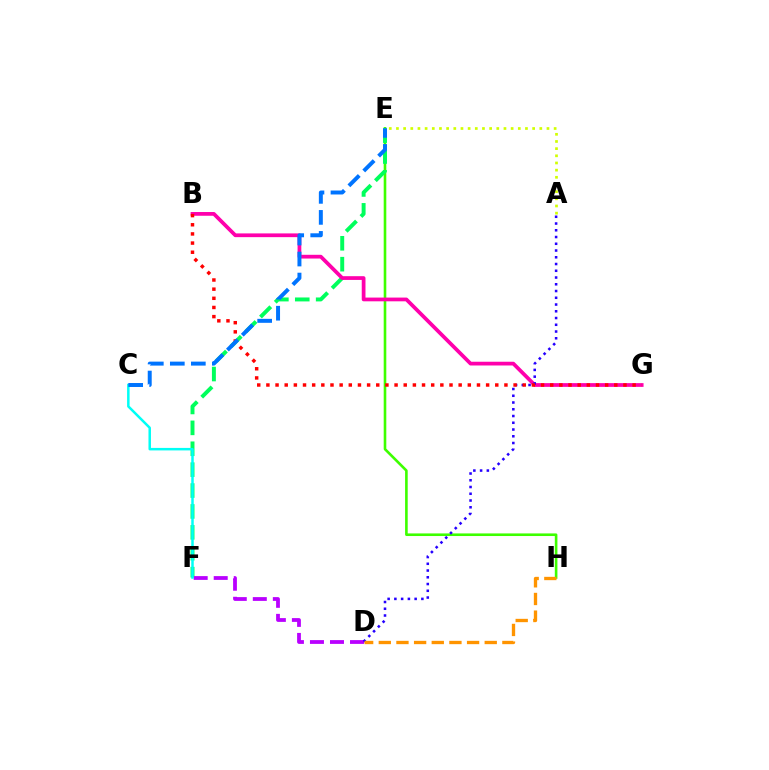{('E', 'H'): [{'color': '#3dff00', 'line_style': 'solid', 'thickness': 1.88}], ('E', 'F'): [{'color': '#00ff5c', 'line_style': 'dashed', 'thickness': 2.84}], ('D', 'F'): [{'color': '#b900ff', 'line_style': 'dashed', 'thickness': 2.72}], ('C', 'F'): [{'color': '#00fff6', 'line_style': 'solid', 'thickness': 1.8}], ('A', 'E'): [{'color': '#d1ff00', 'line_style': 'dotted', 'thickness': 1.95}], ('B', 'G'): [{'color': '#ff00ac', 'line_style': 'solid', 'thickness': 2.69}, {'color': '#ff0000', 'line_style': 'dotted', 'thickness': 2.49}], ('A', 'D'): [{'color': '#2500ff', 'line_style': 'dotted', 'thickness': 1.83}], ('C', 'E'): [{'color': '#0074ff', 'line_style': 'dashed', 'thickness': 2.85}], ('D', 'H'): [{'color': '#ff9400', 'line_style': 'dashed', 'thickness': 2.4}]}